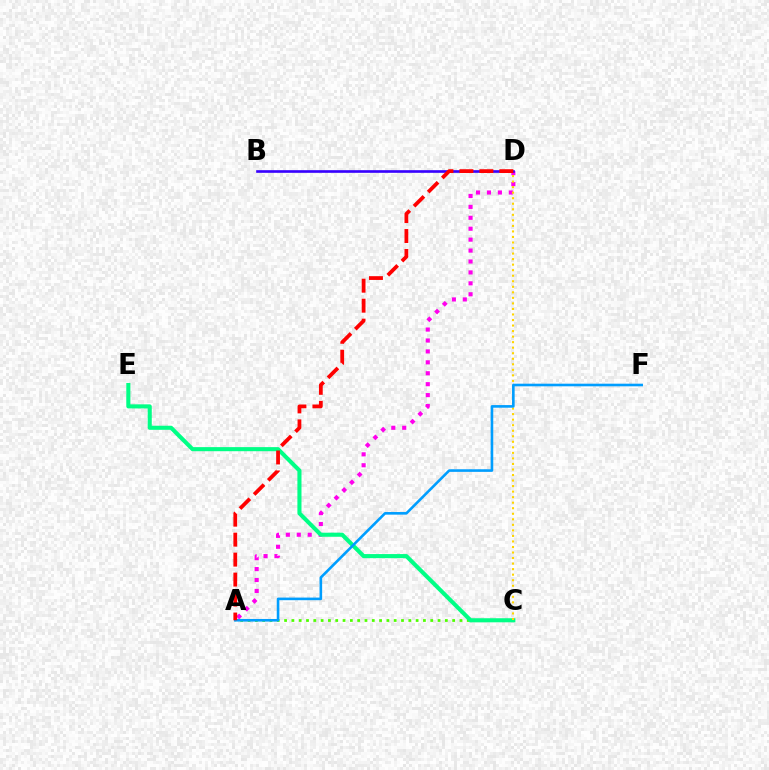{('A', 'C'): [{'color': '#4fff00', 'line_style': 'dotted', 'thickness': 1.99}], ('A', 'D'): [{'color': '#ff00ed', 'line_style': 'dotted', 'thickness': 2.97}, {'color': '#ff0000', 'line_style': 'dashed', 'thickness': 2.71}], ('C', 'E'): [{'color': '#00ff86', 'line_style': 'solid', 'thickness': 2.94}], ('C', 'D'): [{'color': '#ffd500', 'line_style': 'dotted', 'thickness': 1.5}], ('A', 'F'): [{'color': '#009eff', 'line_style': 'solid', 'thickness': 1.88}], ('B', 'D'): [{'color': '#3700ff', 'line_style': 'solid', 'thickness': 1.9}]}